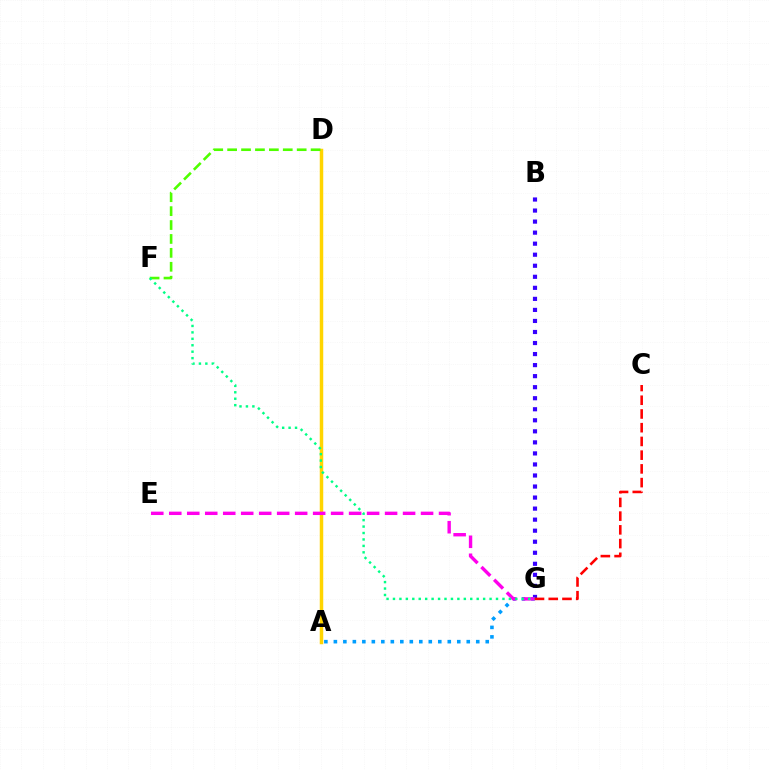{('B', 'G'): [{'color': '#3700ff', 'line_style': 'dotted', 'thickness': 3.0}], ('A', 'G'): [{'color': '#009eff', 'line_style': 'dotted', 'thickness': 2.58}], ('A', 'D'): [{'color': '#ffd500', 'line_style': 'solid', 'thickness': 2.5}], ('D', 'F'): [{'color': '#4fff00', 'line_style': 'dashed', 'thickness': 1.89}], ('E', 'G'): [{'color': '#ff00ed', 'line_style': 'dashed', 'thickness': 2.44}], ('F', 'G'): [{'color': '#00ff86', 'line_style': 'dotted', 'thickness': 1.75}], ('C', 'G'): [{'color': '#ff0000', 'line_style': 'dashed', 'thickness': 1.86}]}